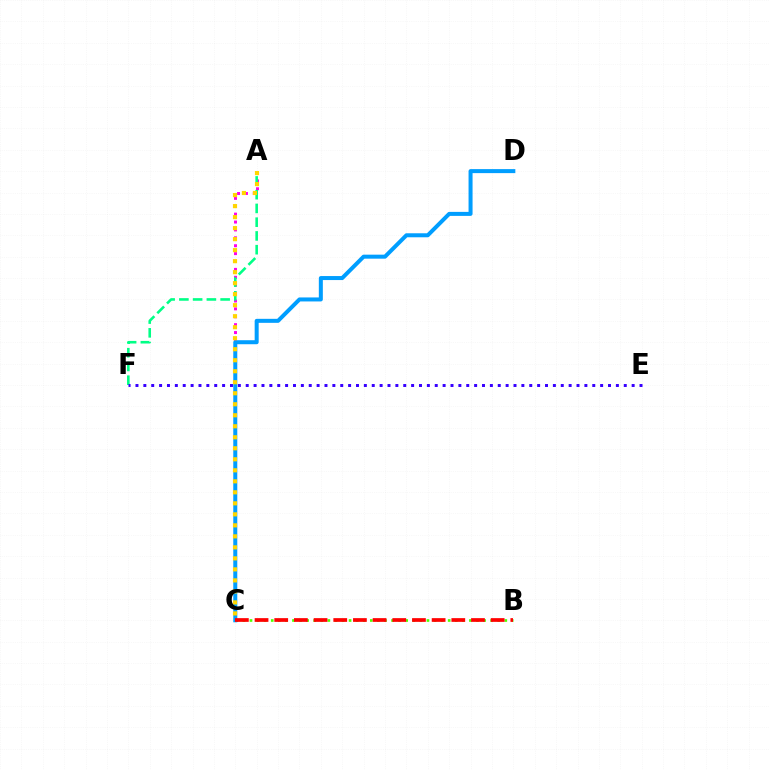{('B', 'C'): [{'color': '#4fff00', 'line_style': 'dotted', 'thickness': 1.92}, {'color': '#ff0000', 'line_style': 'dashed', 'thickness': 2.67}], ('A', 'C'): [{'color': '#ff00ed', 'line_style': 'dotted', 'thickness': 2.14}, {'color': '#ffd500', 'line_style': 'dotted', 'thickness': 2.99}], ('A', 'F'): [{'color': '#00ff86', 'line_style': 'dashed', 'thickness': 1.87}], ('C', 'D'): [{'color': '#009eff', 'line_style': 'solid', 'thickness': 2.89}], ('E', 'F'): [{'color': '#3700ff', 'line_style': 'dotted', 'thickness': 2.14}]}